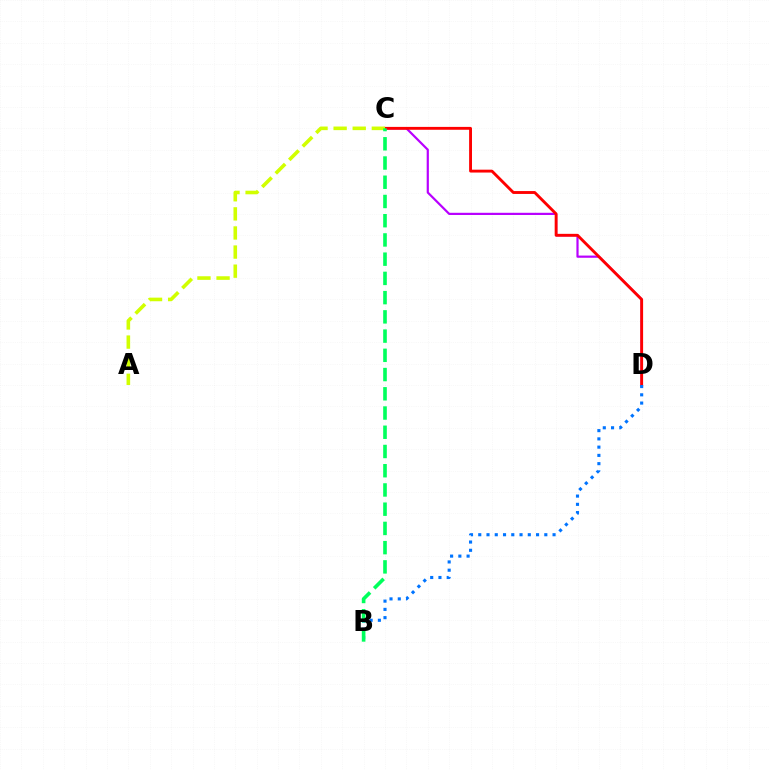{('C', 'D'): [{'color': '#b900ff', 'line_style': 'solid', 'thickness': 1.58}, {'color': '#ff0000', 'line_style': 'solid', 'thickness': 2.07}], ('B', 'D'): [{'color': '#0074ff', 'line_style': 'dotted', 'thickness': 2.24}], ('A', 'C'): [{'color': '#d1ff00', 'line_style': 'dashed', 'thickness': 2.59}], ('B', 'C'): [{'color': '#00ff5c', 'line_style': 'dashed', 'thickness': 2.61}]}